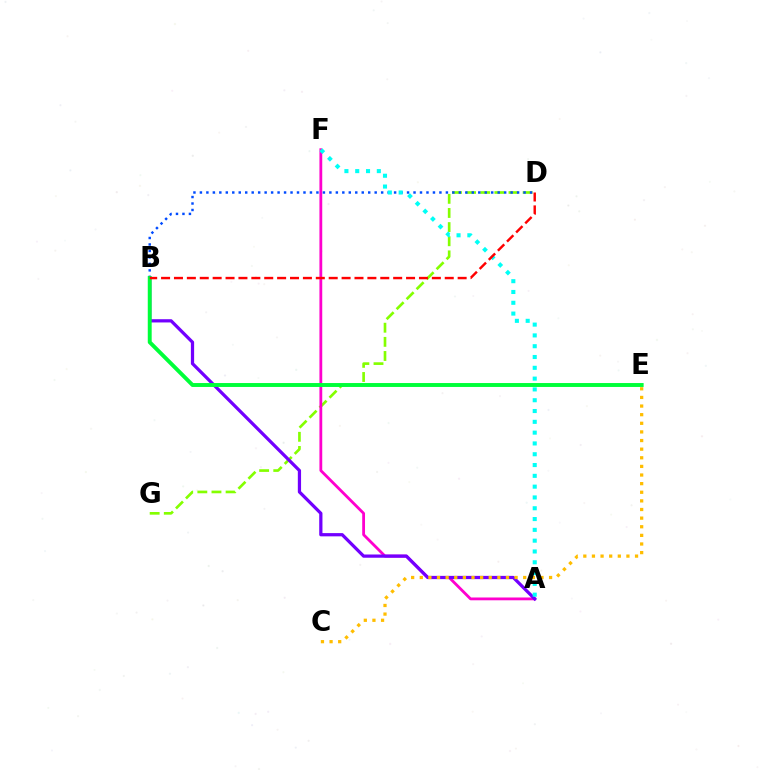{('D', 'G'): [{'color': '#84ff00', 'line_style': 'dashed', 'thickness': 1.92}], ('A', 'F'): [{'color': '#ff00cf', 'line_style': 'solid', 'thickness': 2.02}, {'color': '#00fff6', 'line_style': 'dotted', 'thickness': 2.94}], ('A', 'B'): [{'color': '#7200ff', 'line_style': 'solid', 'thickness': 2.33}], ('B', 'D'): [{'color': '#004bff', 'line_style': 'dotted', 'thickness': 1.76}, {'color': '#ff0000', 'line_style': 'dashed', 'thickness': 1.75}], ('C', 'E'): [{'color': '#ffbd00', 'line_style': 'dotted', 'thickness': 2.34}], ('B', 'E'): [{'color': '#00ff39', 'line_style': 'solid', 'thickness': 2.82}]}